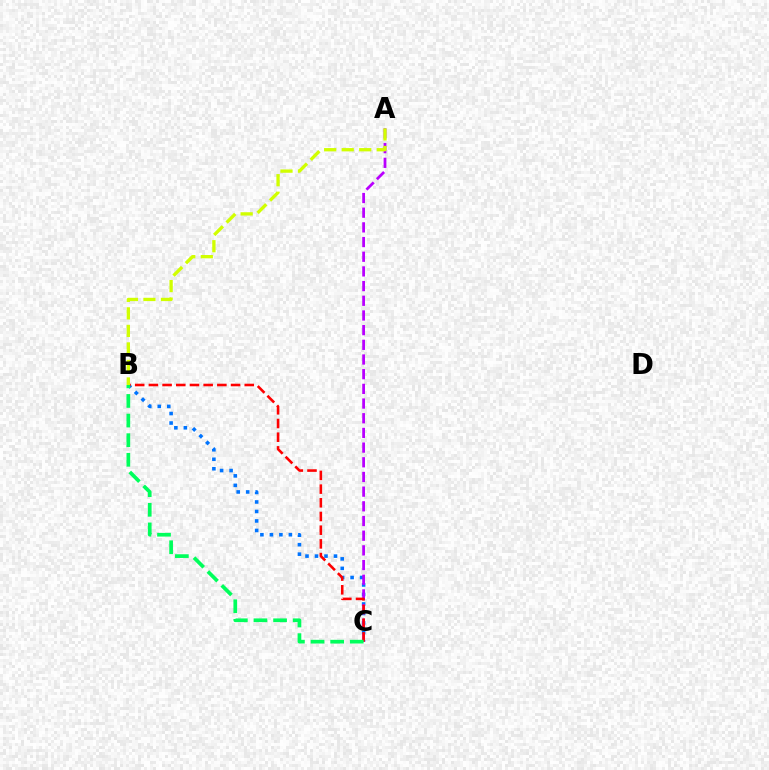{('B', 'C'): [{'color': '#0074ff', 'line_style': 'dotted', 'thickness': 2.58}, {'color': '#ff0000', 'line_style': 'dashed', 'thickness': 1.86}, {'color': '#00ff5c', 'line_style': 'dashed', 'thickness': 2.66}], ('A', 'C'): [{'color': '#b900ff', 'line_style': 'dashed', 'thickness': 1.99}], ('A', 'B'): [{'color': '#d1ff00', 'line_style': 'dashed', 'thickness': 2.38}]}